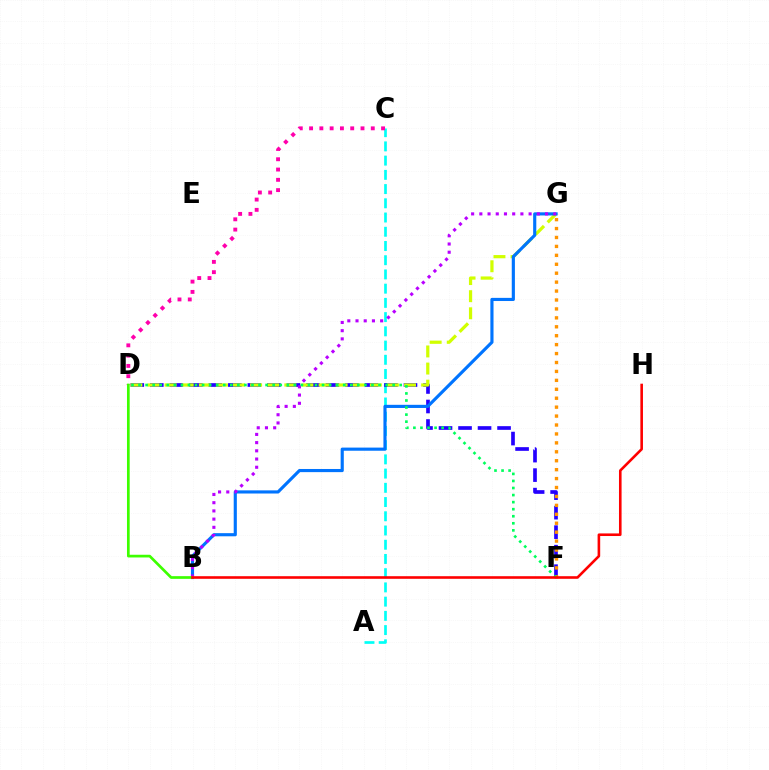{('A', 'C'): [{'color': '#00fff6', 'line_style': 'dashed', 'thickness': 1.93}], ('D', 'F'): [{'color': '#2500ff', 'line_style': 'dashed', 'thickness': 2.65}, {'color': '#00ff5c', 'line_style': 'dotted', 'thickness': 1.92}], ('D', 'G'): [{'color': '#d1ff00', 'line_style': 'dashed', 'thickness': 2.32}], ('C', 'D'): [{'color': '#ff00ac', 'line_style': 'dotted', 'thickness': 2.79}], ('F', 'G'): [{'color': '#ff9400', 'line_style': 'dotted', 'thickness': 2.43}], ('B', 'G'): [{'color': '#0074ff', 'line_style': 'solid', 'thickness': 2.26}, {'color': '#b900ff', 'line_style': 'dotted', 'thickness': 2.23}], ('B', 'D'): [{'color': '#3dff00', 'line_style': 'solid', 'thickness': 1.95}], ('B', 'H'): [{'color': '#ff0000', 'line_style': 'solid', 'thickness': 1.87}]}